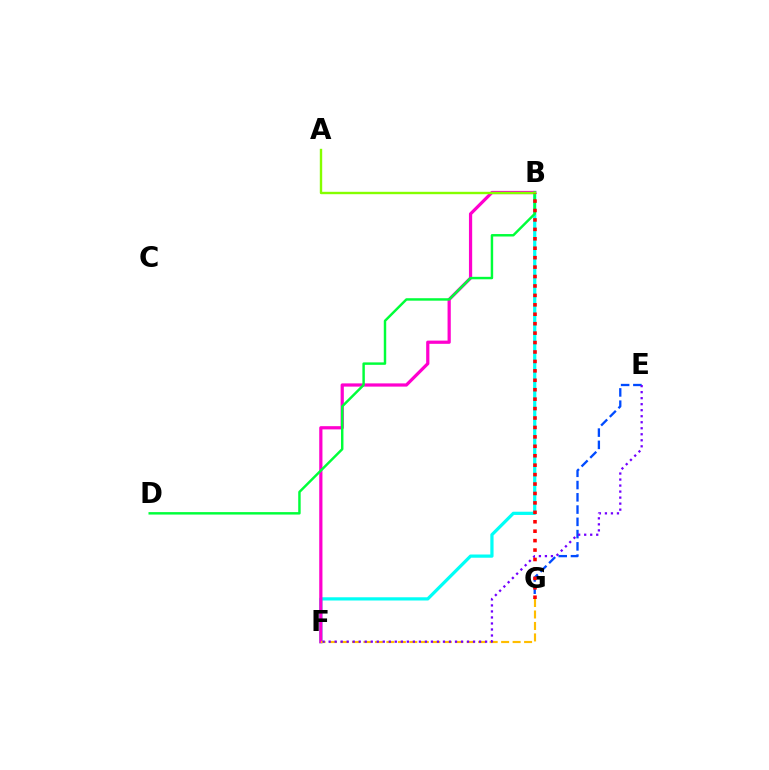{('B', 'F'): [{'color': '#00fff6', 'line_style': 'solid', 'thickness': 2.32}, {'color': '#ff00cf', 'line_style': 'solid', 'thickness': 2.32}], ('E', 'G'): [{'color': '#004bff', 'line_style': 'dashed', 'thickness': 1.67}], ('F', 'G'): [{'color': '#ffbd00', 'line_style': 'dashed', 'thickness': 1.56}], ('B', 'D'): [{'color': '#00ff39', 'line_style': 'solid', 'thickness': 1.76}], ('E', 'F'): [{'color': '#7200ff', 'line_style': 'dotted', 'thickness': 1.63}], ('A', 'B'): [{'color': '#84ff00', 'line_style': 'solid', 'thickness': 1.72}], ('B', 'G'): [{'color': '#ff0000', 'line_style': 'dotted', 'thickness': 2.56}]}